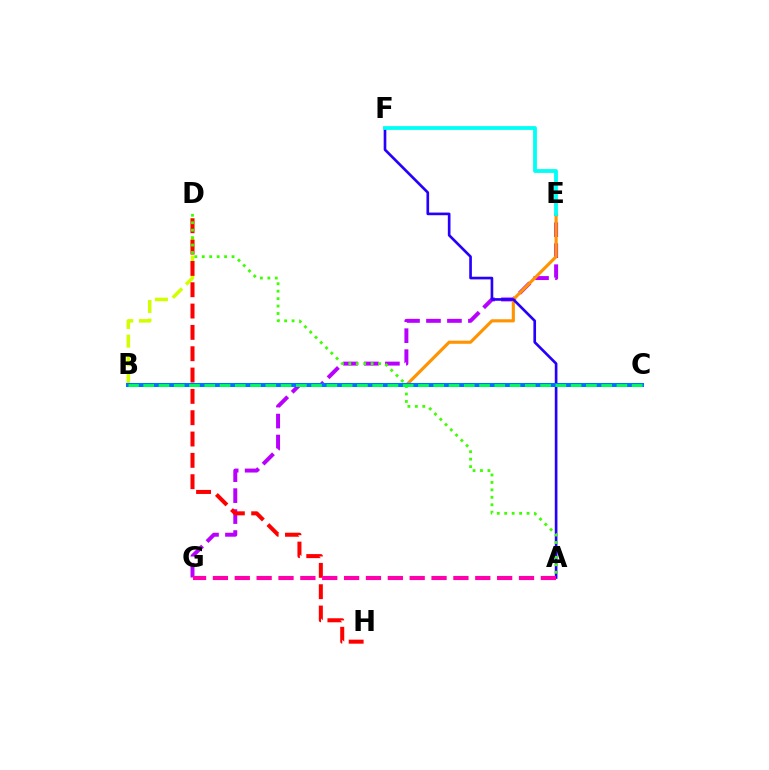{('E', 'G'): [{'color': '#b900ff', 'line_style': 'dashed', 'thickness': 2.85}], ('B', 'E'): [{'color': '#ff9400', 'line_style': 'solid', 'thickness': 2.25}], ('A', 'F'): [{'color': '#2500ff', 'line_style': 'solid', 'thickness': 1.91}], ('B', 'D'): [{'color': '#d1ff00', 'line_style': 'dashed', 'thickness': 2.54}], ('D', 'H'): [{'color': '#ff0000', 'line_style': 'dashed', 'thickness': 2.9}], ('B', 'C'): [{'color': '#0074ff', 'line_style': 'solid', 'thickness': 2.91}, {'color': '#00ff5c', 'line_style': 'dashed', 'thickness': 2.07}], ('A', 'D'): [{'color': '#3dff00', 'line_style': 'dotted', 'thickness': 2.02}], ('E', 'F'): [{'color': '#00fff6', 'line_style': 'solid', 'thickness': 2.73}], ('A', 'G'): [{'color': '#ff00ac', 'line_style': 'dashed', 'thickness': 2.97}]}